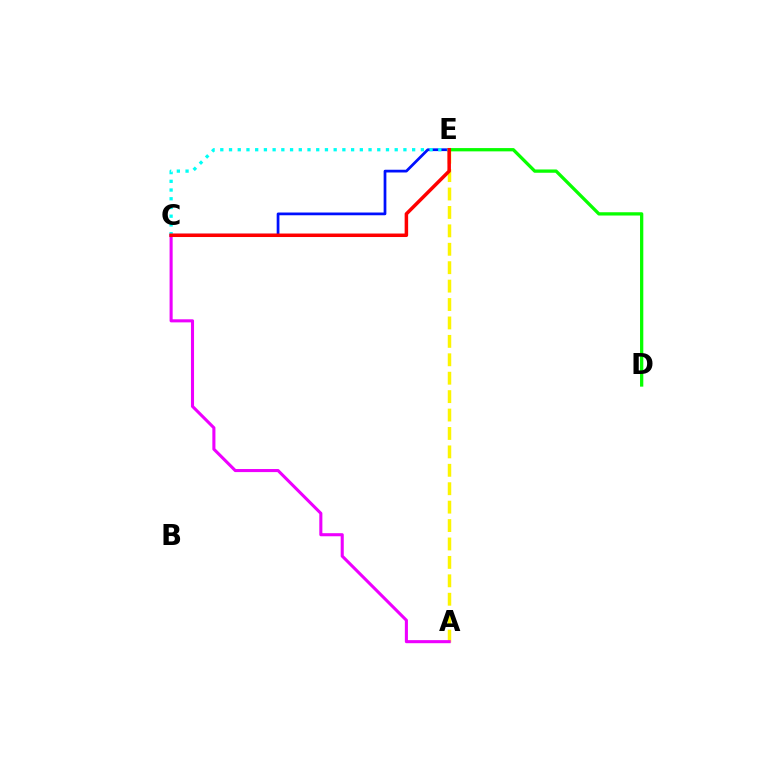{('A', 'E'): [{'color': '#fcf500', 'line_style': 'dashed', 'thickness': 2.5}], ('C', 'E'): [{'color': '#0010ff', 'line_style': 'solid', 'thickness': 1.97}, {'color': '#00fff6', 'line_style': 'dotted', 'thickness': 2.37}, {'color': '#ff0000', 'line_style': 'solid', 'thickness': 2.52}], ('A', 'C'): [{'color': '#ee00ff', 'line_style': 'solid', 'thickness': 2.21}], ('D', 'E'): [{'color': '#08ff00', 'line_style': 'solid', 'thickness': 2.36}]}